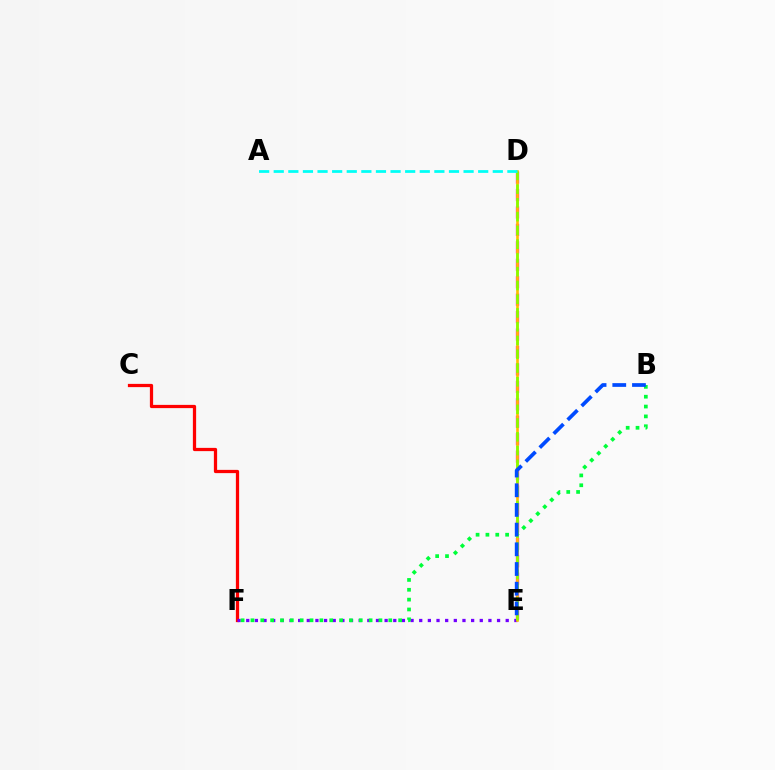{('D', 'E'): [{'color': '#ff00cf', 'line_style': 'dashed', 'thickness': 2.37}, {'color': '#ffbd00', 'line_style': 'solid', 'thickness': 1.9}, {'color': '#84ff00', 'line_style': 'dashed', 'thickness': 1.87}], ('C', 'F'): [{'color': '#ff0000', 'line_style': 'solid', 'thickness': 2.34}], ('E', 'F'): [{'color': '#7200ff', 'line_style': 'dotted', 'thickness': 2.35}], ('B', 'F'): [{'color': '#00ff39', 'line_style': 'dotted', 'thickness': 2.68}], ('B', 'E'): [{'color': '#004bff', 'line_style': 'dashed', 'thickness': 2.68}], ('A', 'D'): [{'color': '#00fff6', 'line_style': 'dashed', 'thickness': 1.98}]}